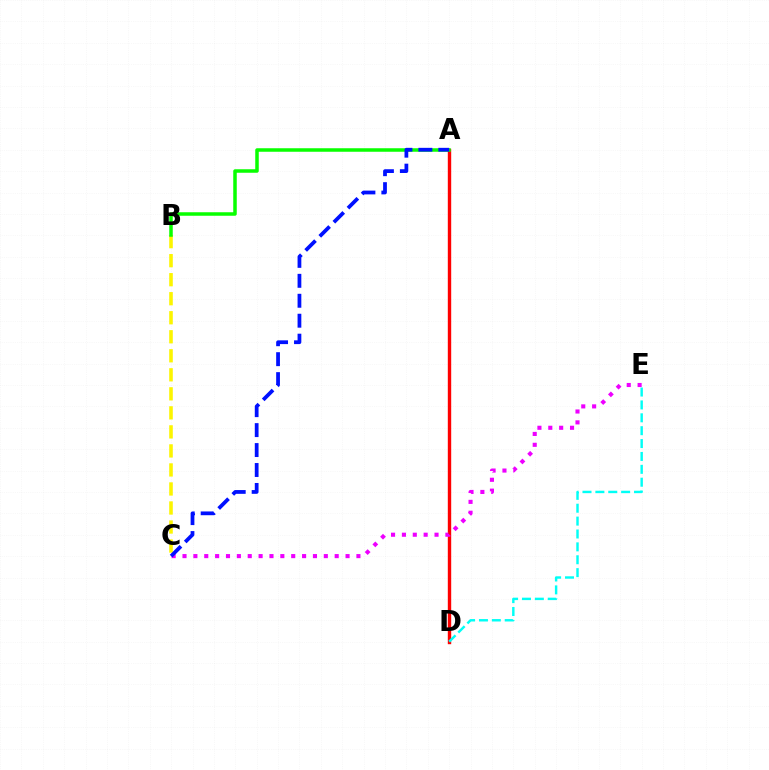{('A', 'D'): [{'color': '#ff0000', 'line_style': 'solid', 'thickness': 2.44}], ('D', 'E'): [{'color': '#00fff6', 'line_style': 'dashed', 'thickness': 1.75}], ('B', 'C'): [{'color': '#fcf500', 'line_style': 'dashed', 'thickness': 2.58}], ('A', 'B'): [{'color': '#08ff00', 'line_style': 'solid', 'thickness': 2.52}], ('C', 'E'): [{'color': '#ee00ff', 'line_style': 'dotted', 'thickness': 2.95}], ('A', 'C'): [{'color': '#0010ff', 'line_style': 'dashed', 'thickness': 2.71}]}